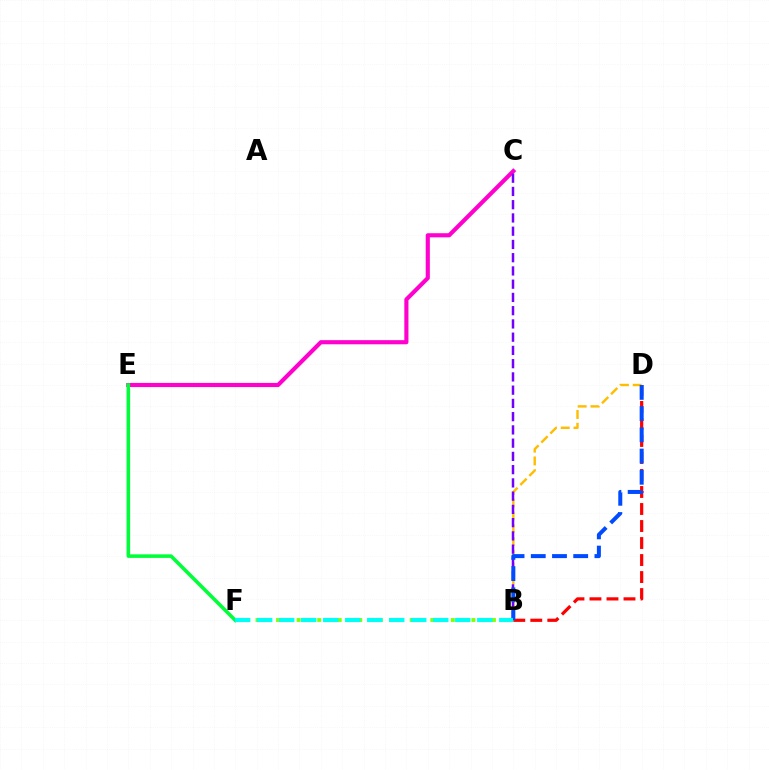{('B', 'F'): [{'color': '#84ff00', 'line_style': 'dotted', 'thickness': 2.79}, {'color': '#00fff6', 'line_style': 'dashed', 'thickness': 2.99}], ('B', 'D'): [{'color': '#ff0000', 'line_style': 'dashed', 'thickness': 2.31}, {'color': '#ffbd00', 'line_style': 'dashed', 'thickness': 1.74}, {'color': '#004bff', 'line_style': 'dashed', 'thickness': 2.88}], ('C', 'E'): [{'color': '#ff00cf', 'line_style': 'solid', 'thickness': 2.97}], ('B', 'C'): [{'color': '#7200ff', 'line_style': 'dashed', 'thickness': 1.8}], ('E', 'F'): [{'color': '#00ff39', 'line_style': 'solid', 'thickness': 2.57}]}